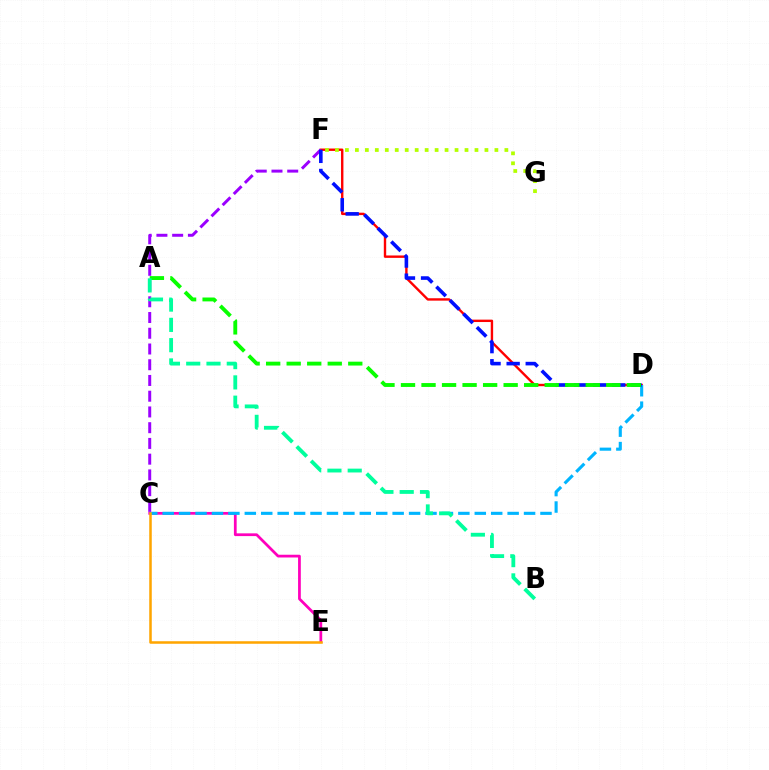{('C', 'E'): [{'color': '#ff00bd', 'line_style': 'solid', 'thickness': 1.98}, {'color': '#ffa500', 'line_style': 'solid', 'thickness': 1.82}], ('D', 'F'): [{'color': '#ff0000', 'line_style': 'solid', 'thickness': 1.72}, {'color': '#0010ff', 'line_style': 'dashed', 'thickness': 2.59}], ('C', 'D'): [{'color': '#00b5ff', 'line_style': 'dashed', 'thickness': 2.23}], ('F', 'G'): [{'color': '#b3ff00', 'line_style': 'dotted', 'thickness': 2.71}], ('C', 'F'): [{'color': '#9b00ff', 'line_style': 'dashed', 'thickness': 2.14}], ('A', 'D'): [{'color': '#08ff00', 'line_style': 'dashed', 'thickness': 2.79}], ('A', 'B'): [{'color': '#00ff9d', 'line_style': 'dashed', 'thickness': 2.76}]}